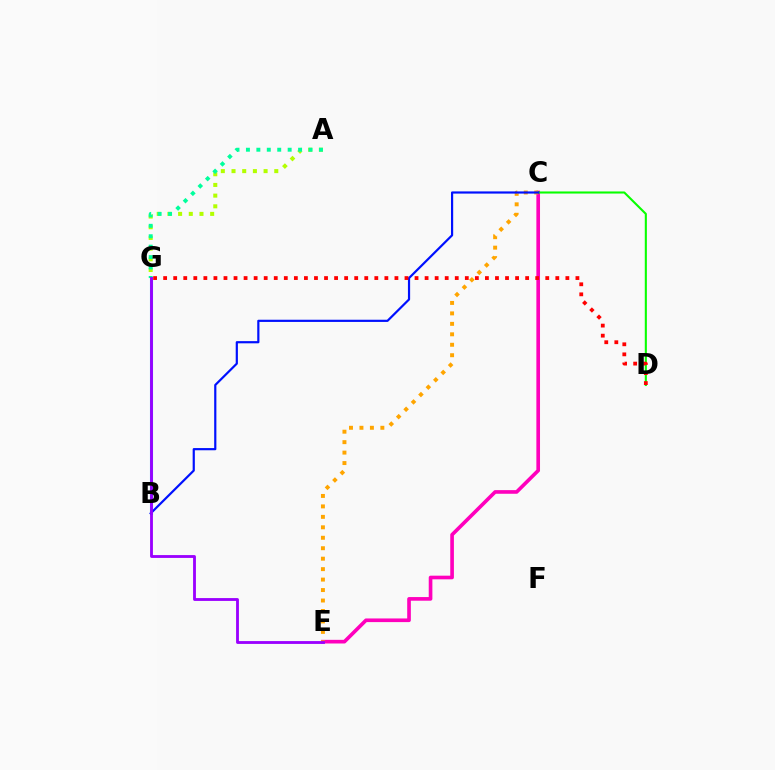{('A', 'G'): [{'color': '#b3ff00', 'line_style': 'dotted', 'thickness': 2.9}, {'color': '#00ff9d', 'line_style': 'dotted', 'thickness': 2.83}], ('C', 'E'): [{'color': '#ff00bd', 'line_style': 'solid', 'thickness': 2.63}, {'color': '#ffa500', 'line_style': 'dotted', 'thickness': 2.84}], ('B', 'G'): [{'color': '#00b5ff', 'line_style': 'solid', 'thickness': 2.21}], ('C', 'D'): [{'color': '#08ff00', 'line_style': 'solid', 'thickness': 1.51}], ('B', 'C'): [{'color': '#0010ff', 'line_style': 'solid', 'thickness': 1.58}], ('D', 'G'): [{'color': '#ff0000', 'line_style': 'dotted', 'thickness': 2.73}], ('E', 'G'): [{'color': '#9b00ff', 'line_style': 'solid', 'thickness': 2.04}]}